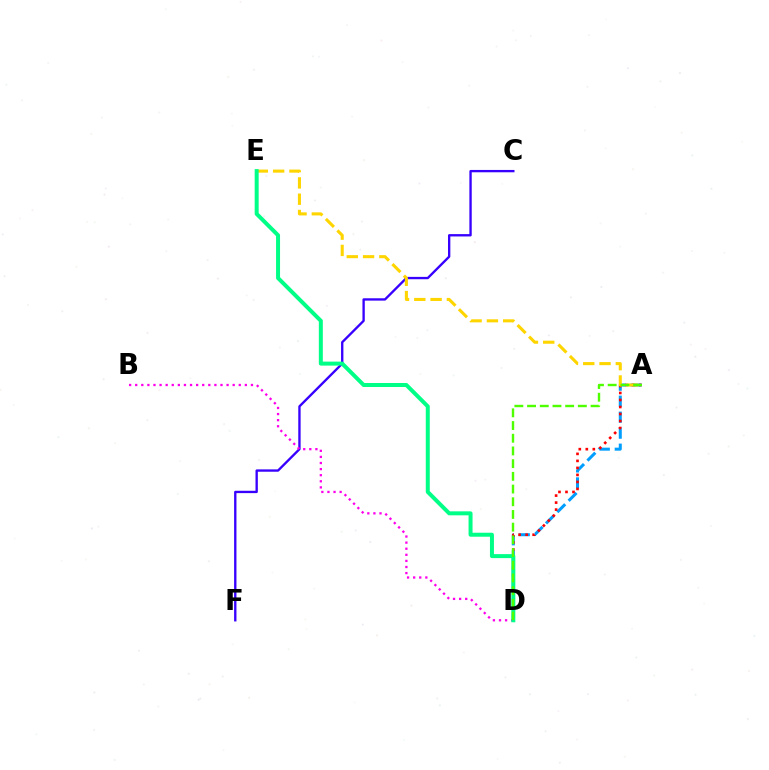{('C', 'F'): [{'color': '#3700ff', 'line_style': 'solid', 'thickness': 1.69}], ('A', 'D'): [{'color': '#009eff', 'line_style': 'dashed', 'thickness': 2.17}, {'color': '#ff0000', 'line_style': 'dotted', 'thickness': 1.9}, {'color': '#4fff00', 'line_style': 'dashed', 'thickness': 1.73}], ('B', 'D'): [{'color': '#ff00ed', 'line_style': 'dotted', 'thickness': 1.66}], ('A', 'E'): [{'color': '#ffd500', 'line_style': 'dashed', 'thickness': 2.21}], ('D', 'E'): [{'color': '#00ff86', 'line_style': 'solid', 'thickness': 2.87}]}